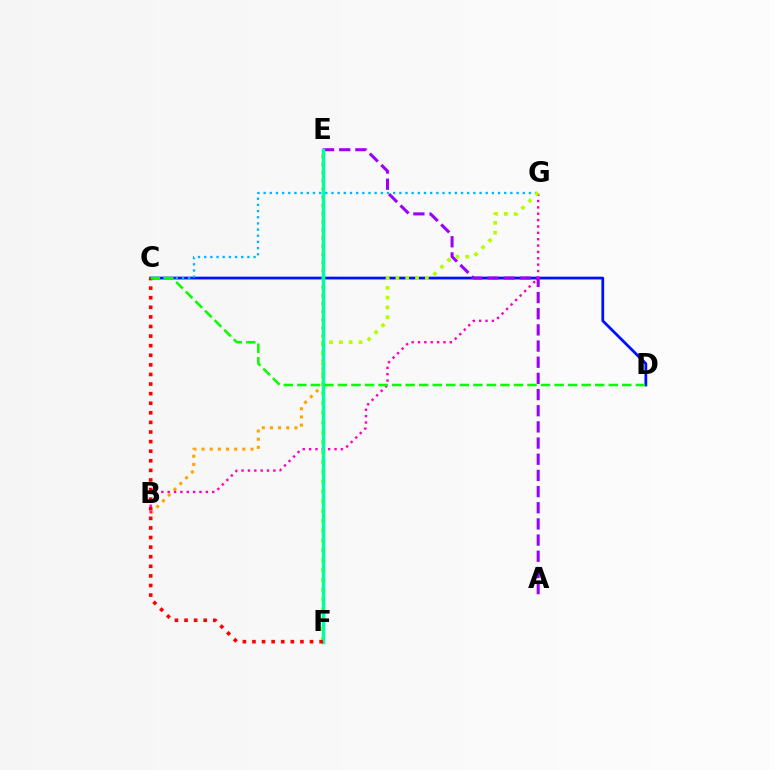{('C', 'D'): [{'color': '#0010ff', 'line_style': 'solid', 'thickness': 2.0}, {'color': '#08ff00', 'line_style': 'dashed', 'thickness': 1.84}], ('B', 'E'): [{'color': '#ffa500', 'line_style': 'dotted', 'thickness': 2.22}], ('A', 'E'): [{'color': '#9b00ff', 'line_style': 'dashed', 'thickness': 2.2}], ('B', 'G'): [{'color': '#ff00bd', 'line_style': 'dotted', 'thickness': 1.73}], ('C', 'G'): [{'color': '#00b5ff', 'line_style': 'dotted', 'thickness': 1.68}], ('F', 'G'): [{'color': '#b3ff00', 'line_style': 'dotted', 'thickness': 2.67}], ('E', 'F'): [{'color': '#00ff9d', 'line_style': 'solid', 'thickness': 2.51}], ('C', 'F'): [{'color': '#ff0000', 'line_style': 'dotted', 'thickness': 2.61}]}